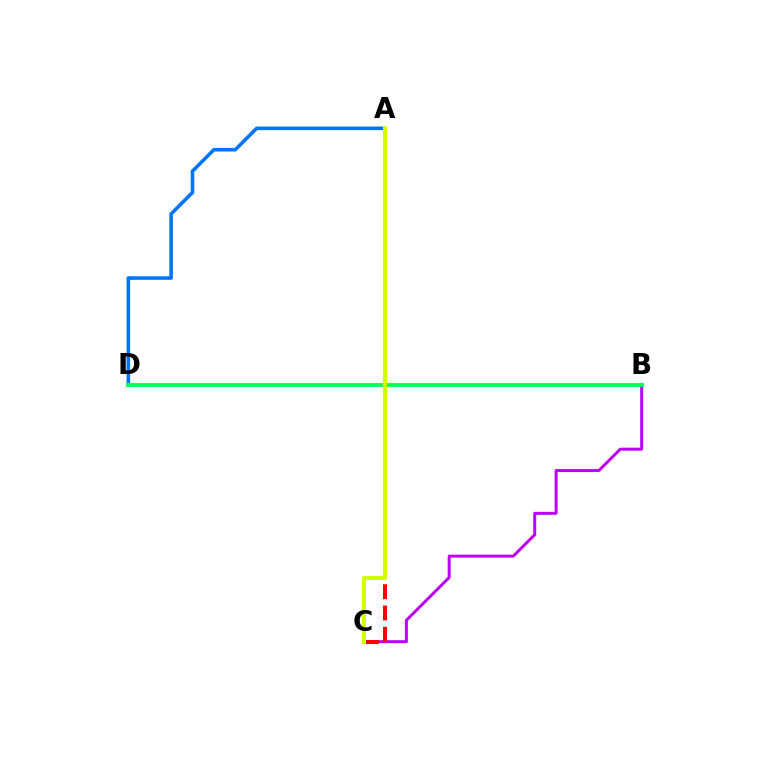{('A', 'D'): [{'color': '#0074ff', 'line_style': 'solid', 'thickness': 2.56}], ('B', 'C'): [{'color': '#b900ff', 'line_style': 'solid', 'thickness': 2.14}], ('A', 'C'): [{'color': '#ff0000', 'line_style': 'dashed', 'thickness': 2.89}, {'color': '#d1ff00', 'line_style': 'solid', 'thickness': 2.97}], ('B', 'D'): [{'color': '#00ff5c', 'line_style': 'solid', 'thickness': 2.78}]}